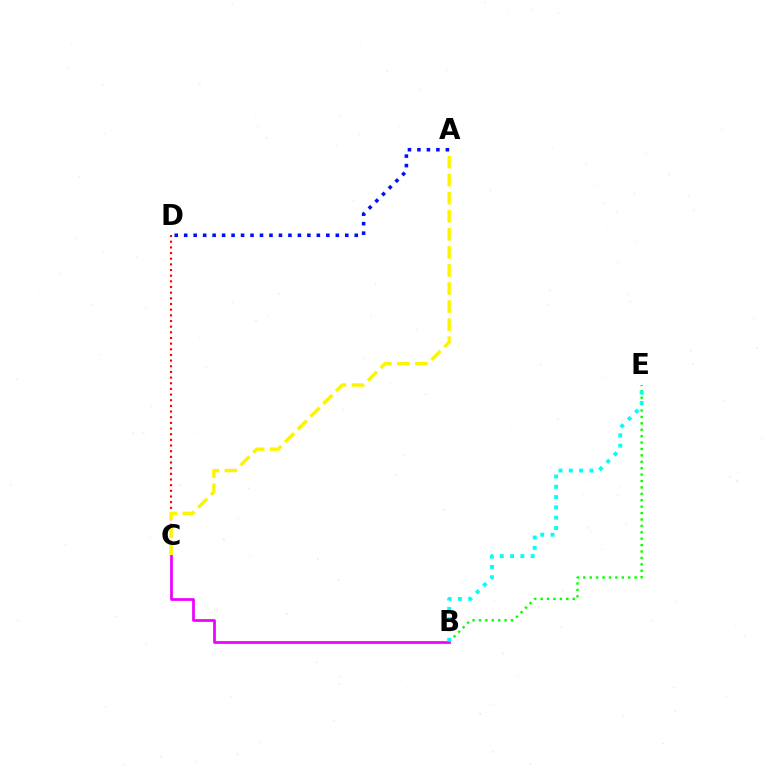{('C', 'D'): [{'color': '#ff0000', 'line_style': 'dotted', 'thickness': 1.54}], ('B', 'E'): [{'color': '#08ff00', 'line_style': 'dotted', 'thickness': 1.74}, {'color': '#00fff6', 'line_style': 'dotted', 'thickness': 2.8}], ('A', 'C'): [{'color': '#fcf500', 'line_style': 'dashed', 'thickness': 2.45}], ('B', 'C'): [{'color': '#ee00ff', 'line_style': 'solid', 'thickness': 1.96}], ('A', 'D'): [{'color': '#0010ff', 'line_style': 'dotted', 'thickness': 2.57}]}